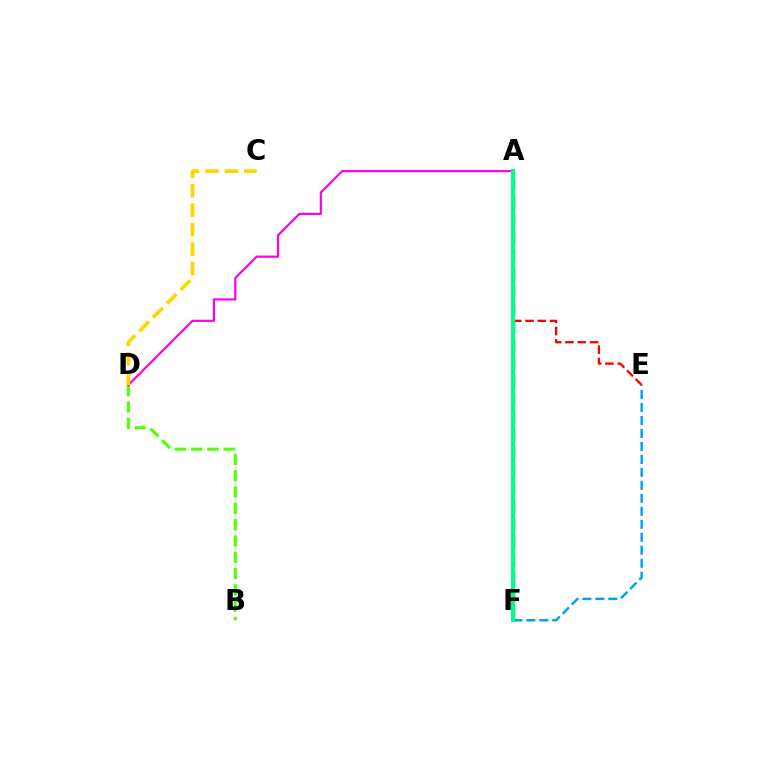{('A', 'E'): [{'color': '#ff0000', 'line_style': 'dashed', 'thickness': 1.67}], ('E', 'F'): [{'color': '#009eff', 'line_style': 'dashed', 'thickness': 1.76}], ('B', 'D'): [{'color': '#4fff00', 'line_style': 'dashed', 'thickness': 2.22}], ('A', 'D'): [{'color': '#ff00ed', 'line_style': 'solid', 'thickness': 1.59}], ('C', 'D'): [{'color': '#ffd500', 'line_style': 'dashed', 'thickness': 2.64}], ('A', 'F'): [{'color': '#3700ff', 'line_style': 'dashed', 'thickness': 2.44}, {'color': '#00ff86', 'line_style': 'solid', 'thickness': 2.95}]}